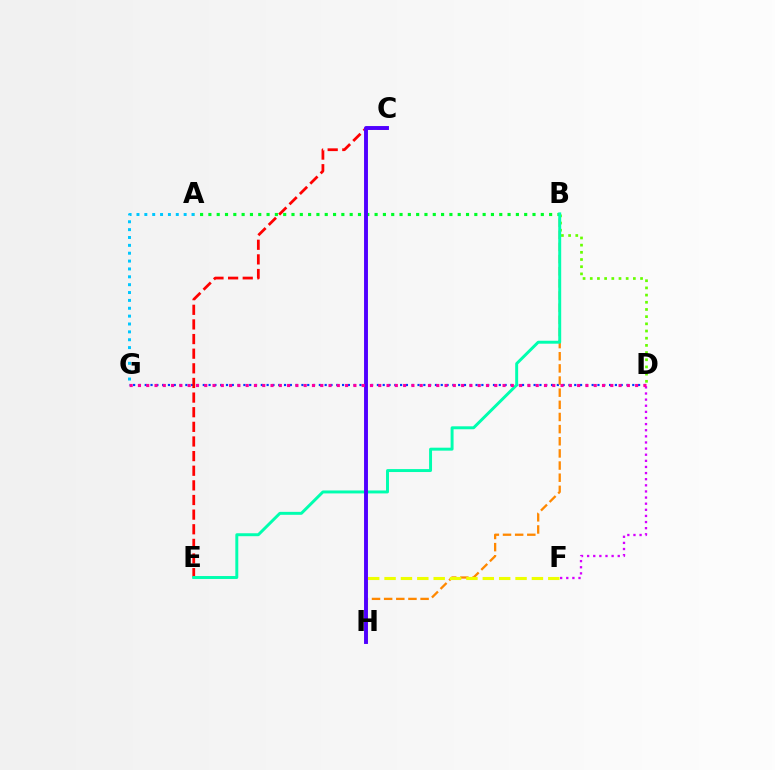{('D', 'G'): [{'color': '#003fff', 'line_style': 'dotted', 'thickness': 1.58}, {'color': '#ff00a0', 'line_style': 'dotted', 'thickness': 2.25}], ('C', 'E'): [{'color': '#ff0000', 'line_style': 'dashed', 'thickness': 1.99}], ('B', 'H'): [{'color': '#ff8800', 'line_style': 'dashed', 'thickness': 1.65}], ('A', 'B'): [{'color': '#00ff27', 'line_style': 'dotted', 'thickness': 2.26}], ('B', 'D'): [{'color': '#66ff00', 'line_style': 'dotted', 'thickness': 1.95}], ('D', 'F'): [{'color': '#d600ff', 'line_style': 'dotted', 'thickness': 1.66}], ('F', 'H'): [{'color': '#eeff00', 'line_style': 'dashed', 'thickness': 2.22}], ('B', 'E'): [{'color': '#00ffaf', 'line_style': 'solid', 'thickness': 2.12}], ('A', 'G'): [{'color': '#00c7ff', 'line_style': 'dotted', 'thickness': 2.14}], ('C', 'H'): [{'color': '#4f00ff', 'line_style': 'solid', 'thickness': 2.81}]}